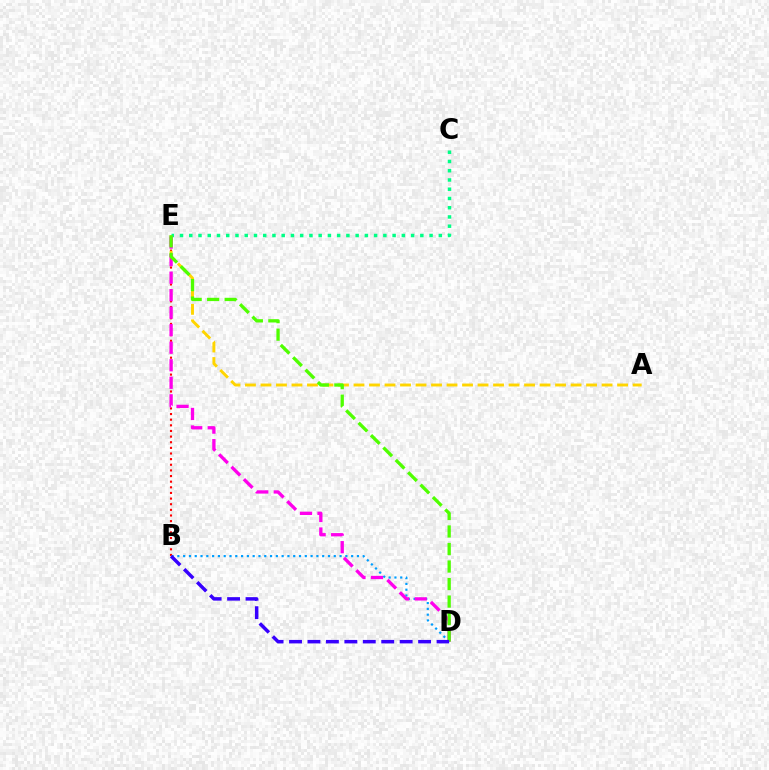{('B', 'E'): [{'color': '#ff0000', 'line_style': 'dotted', 'thickness': 1.53}], ('A', 'E'): [{'color': '#ffd500', 'line_style': 'dashed', 'thickness': 2.11}], ('C', 'E'): [{'color': '#00ff86', 'line_style': 'dotted', 'thickness': 2.51}], ('B', 'D'): [{'color': '#009eff', 'line_style': 'dotted', 'thickness': 1.57}, {'color': '#3700ff', 'line_style': 'dashed', 'thickness': 2.5}], ('D', 'E'): [{'color': '#ff00ed', 'line_style': 'dashed', 'thickness': 2.38}, {'color': '#4fff00', 'line_style': 'dashed', 'thickness': 2.38}]}